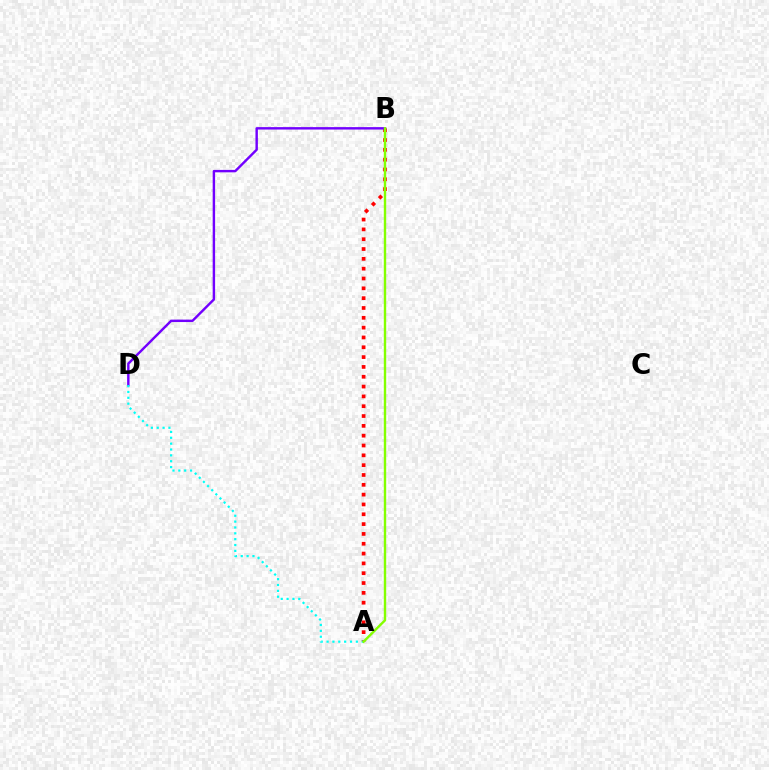{('A', 'B'): [{'color': '#ff0000', 'line_style': 'dotted', 'thickness': 2.67}, {'color': '#84ff00', 'line_style': 'solid', 'thickness': 1.73}], ('B', 'D'): [{'color': '#7200ff', 'line_style': 'solid', 'thickness': 1.75}], ('A', 'D'): [{'color': '#00fff6', 'line_style': 'dotted', 'thickness': 1.59}]}